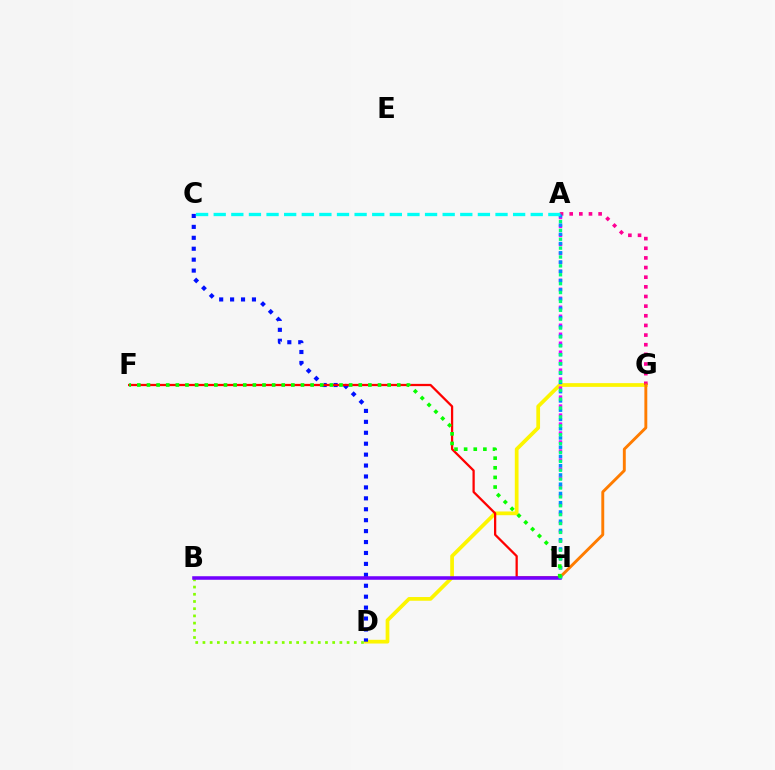{('B', 'D'): [{'color': '#84ff00', 'line_style': 'dotted', 'thickness': 1.96}], ('D', 'G'): [{'color': '#fcf500', 'line_style': 'solid', 'thickness': 2.68}], ('C', 'D'): [{'color': '#0010ff', 'line_style': 'dotted', 'thickness': 2.97}], ('A', 'G'): [{'color': '#ff0094', 'line_style': 'dotted', 'thickness': 2.62}], ('A', 'H'): [{'color': '#ee00ff', 'line_style': 'dotted', 'thickness': 2.44}, {'color': '#008cff', 'line_style': 'dotted', 'thickness': 2.51}, {'color': '#00ff74', 'line_style': 'dotted', 'thickness': 2.41}], ('F', 'H'): [{'color': '#ff0000', 'line_style': 'solid', 'thickness': 1.63}, {'color': '#08ff00', 'line_style': 'dotted', 'thickness': 2.62}], ('G', 'H'): [{'color': '#ff7c00', 'line_style': 'solid', 'thickness': 2.09}], ('B', 'H'): [{'color': '#7200ff', 'line_style': 'solid', 'thickness': 2.55}], ('A', 'C'): [{'color': '#00fff6', 'line_style': 'dashed', 'thickness': 2.39}]}